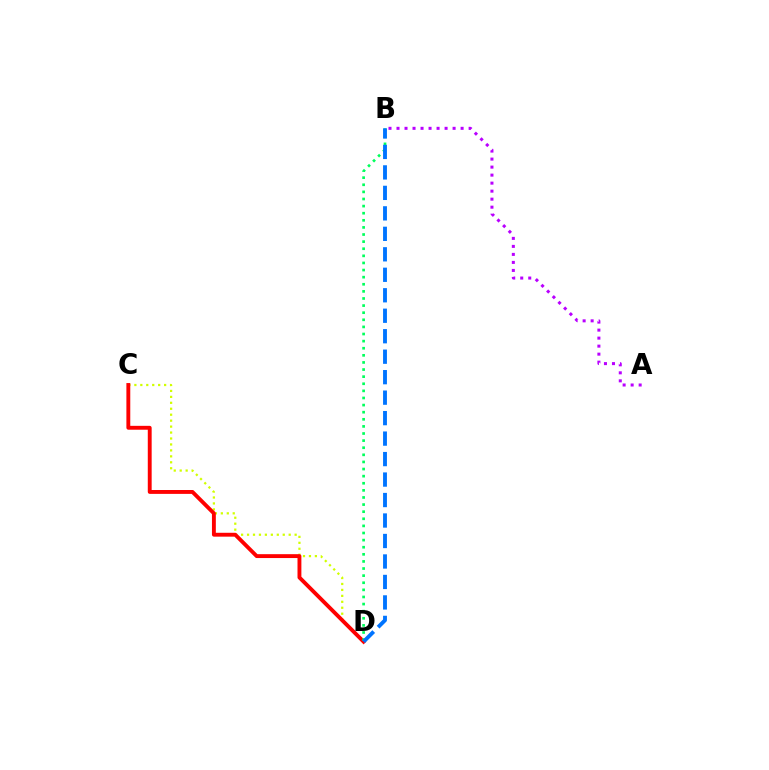{('C', 'D'): [{'color': '#d1ff00', 'line_style': 'dotted', 'thickness': 1.62}, {'color': '#ff0000', 'line_style': 'solid', 'thickness': 2.79}], ('A', 'B'): [{'color': '#b900ff', 'line_style': 'dotted', 'thickness': 2.18}], ('B', 'D'): [{'color': '#00ff5c', 'line_style': 'dotted', 'thickness': 1.93}, {'color': '#0074ff', 'line_style': 'dashed', 'thickness': 2.78}]}